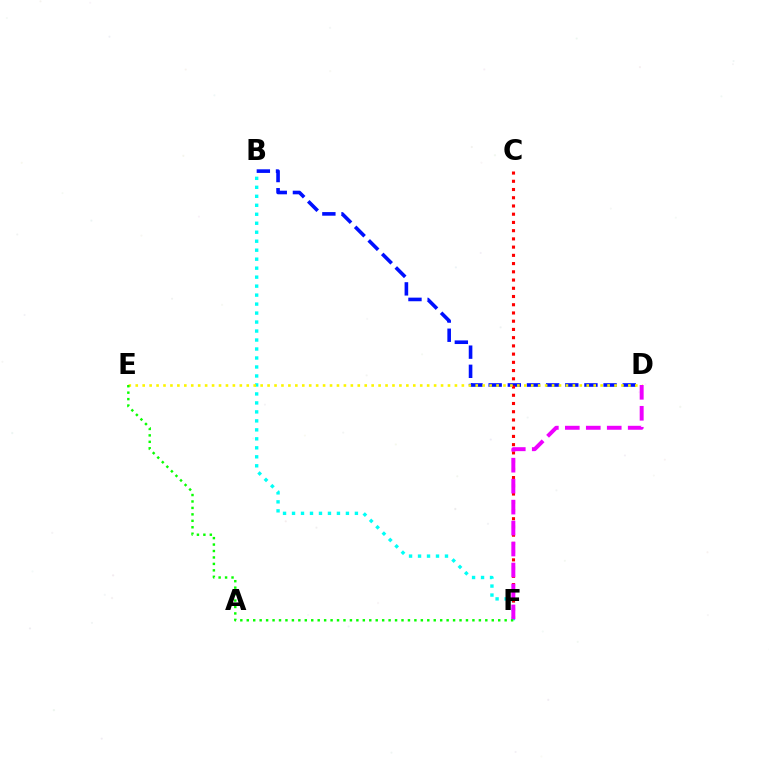{('B', 'D'): [{'color': '#0010ff', 'line_style': 'dashed', 'thickness': 2.6}], ('B', 'F'): [{'color': '#00fff6', 'line_style': 'dotted', 'thickness': 2.44}], ('C', 'F'): [{'color': '#ff0000', 'line_style': 'dotted', 'thickness': 2.24}], ('D', 'E'): [{'color': '#fcf500', 'line_style': 'dotted', 'thickness': 1.89}], ('E', 'F'): [{'color': '#08ff00', 'line_style': 'dotted', 'thickness': 1.75}], ('D', 'F'): [{'color': '#ee00ff', 'line_style': 'dashed', 'thickness': 2.85}]}